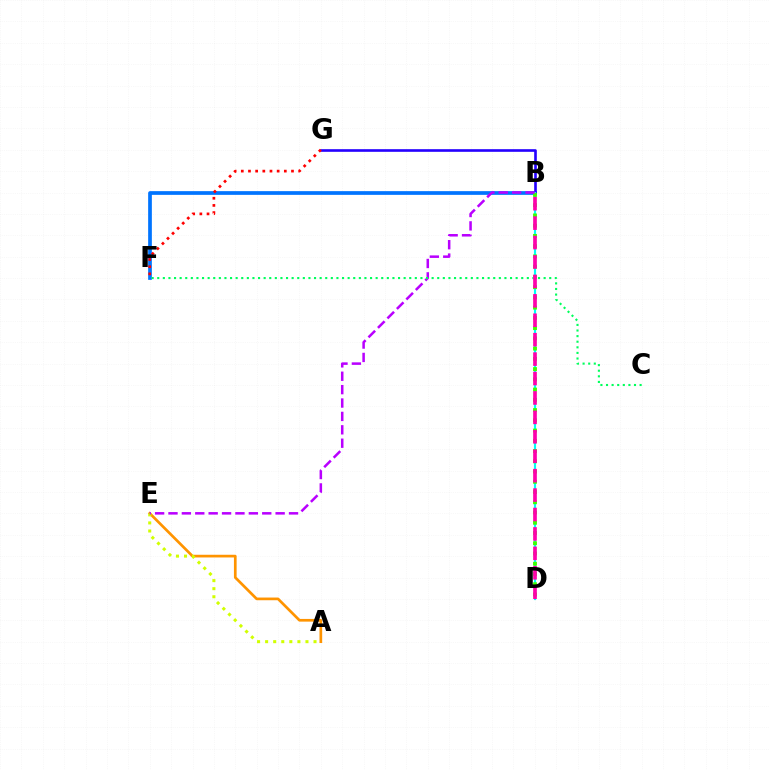{('B', 'F'): [{'color': '#0074ff', 'line_style': 'solid', 'thickness': 2.67}], ('B', 'G'): [{'color': '#2500ff', 'line_style': 'solid', 'thickness': 1.9}], ('A', 'E'): [{'color': '#ff9400', 'line_style': 'solid', 'thickness': 1.94}, {'color': '#d1ff00', 'line_style': 'dotted', 'thickness': 2.19}], ('B', 'D'): [{'color': '#00fff6', 'line_style': 'solid', 'thickness': 1.54}, {'color': '#3dff00', 'line_style': 'dotted', 'thickness': 2.78}, {'color': '#ff00ac', 'line_style': 'dashed', 'thickness': 2.64}], ('B', 'E'): [{'color': '#b900ff', 'line_style': 'dashed', 'thickness': 1.82}], ('F', 'G'): [{'color': '#ff0000', 'line_style': 'dotted', 'thickness': 1.95}], ('C', 'F'): [{'color': '#00ff5c', 'line_style': 'dotted', 'thickness': 1.52}]}